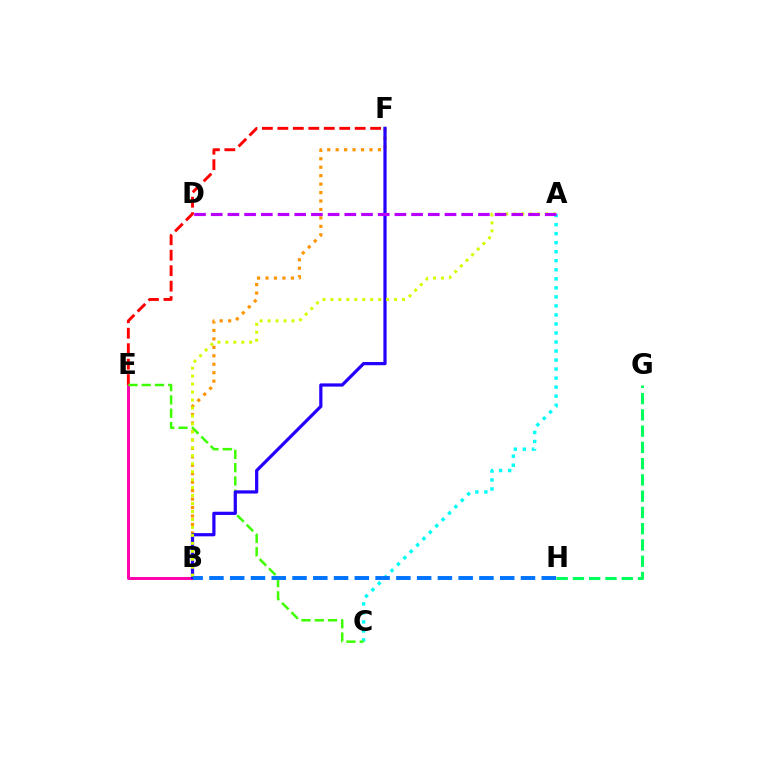{('A', 'C'): [{'color': '#00fff6', 'line_style': 'dotted', 'thickness': 2.45}], ('B', 'E'): [{'color': '#ff00ac', 'line_style': 'solid', 'thickness': 2.13}], ('E', 'F'): [{'color': '#ff0000', 'line_style': 'dashed', 'thickness': 2.1}], ('C', 'E'): [{'color': '#3dff00', 'line_style': 'dashed', 'thickness': 1.8}], ('B', 'F'): [{'color': '#ff9400', 'line_style': 'dotted', 'thickness': 2.3}, {'color': '#2500ff', 'line_style': 'solid', 'thickness': 2.32}], ('A', 'B'): [{'color': '#d1ff00', 'line_style': 'dotted', 'thickness': 2.16}], ('A', 'D'): [{'color': '#b900ff', 'line_style': 'dashed', 'thickness': 2.27}], ('B', 'H'): [{'color': '#0074ff', 'line_style': 'dashed', 'thickness': 2.82}], ('G', 'H'): [{'color': '#00ff5c', 'line_style': 'dashed', 'thickness': 2.21}]}